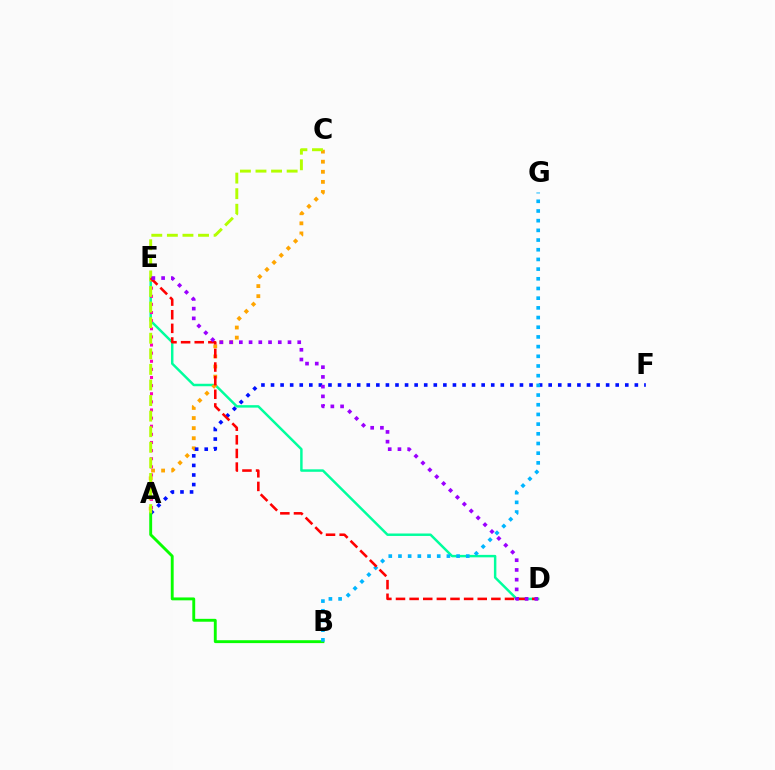{('D', 'E'): [{'color': '#00ff9d', 'line_style': 'solid', 'thickness': 1.78}, {'color': '#ff0000', 'line_style': 'dashed', 'thickness': 1.85}, {'color': '#9b00ff', 'line_style': 'dotted', 'thickness': 2.64}], ('A', 'C'): [{'color': '#ffa500', 'line_style': 'dotted', 'thickness': 2.74}, {'color': '#b3ff00', 'line_style': 'dashed', 'thickness': 2.12}], ('A', 'F'): [{'color': '#0010ff', 'line_style': 'dotted', 'thickness': 2.6}], ('A', 'E'): [{'color': '#ff00bd', 'line_style': 'dotted', 'thickness': 2.21}], ('A', 'B'): [{'color': '#08ff00', 'line_style': 'solid', 'thickness': 2.08}], ('B', 'G'): [{'color': '#00b5ff', 'line_style': 'dotted', 'thickness': 2.63}]}